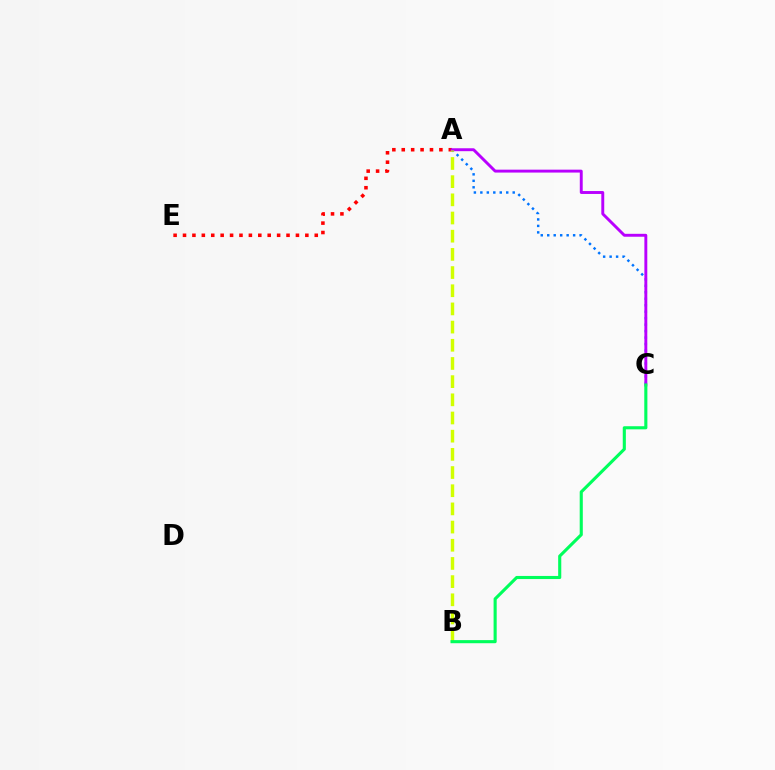{('A', 'C'): [{'color': '#0074ff', 'line_style': 'dotted', 'thickness': 1.76}, {'color': '#b900ff', 'line_style': 'solid', 'thickness': 2.1}], ('A', 'E'): [{'color': '#ff0000', 'line_style': 'dotted', 'thickness': 2.56}], ('A', 'B'): [{'color': '#d1ff00', 'line_style': 'dashed', 'thickness': 2.47}], ('B', 'C'): [{'color': '#00ff5c', 'line_style': 'solid', 'thickness': 2.24}]}